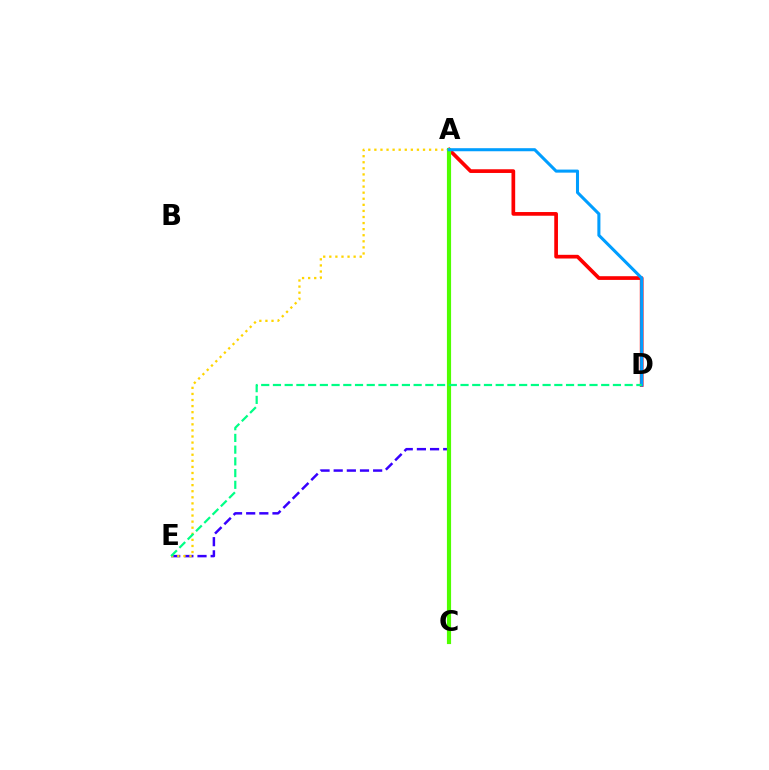{('A', 'C'): [{'color': '#ff00ed', 'line_style': 'solid', 'thickness': 2.16}, {'color': '#4fff00', 'line_style': 'solid', 'thickness': 2.99}], ('A', 'D'): [{'color': '#ff0000', 'line_style': 'solid', 'thickness': 2.66}, {'color': '#009eff', 'line_style': 'solid', 'thickness': 2.2}], ('A', 'E'): [{'color': '#3700ff', 'line_style': 'dashed', 'thickness': 1.79}, {'color': '#ffd500', 'line_style': 'dotted', 'thickness': 1.65}], ('D', 'E'): [{'color': '#00ff86', 'line_style': 'dashed', 'thickness': 1.59}]}